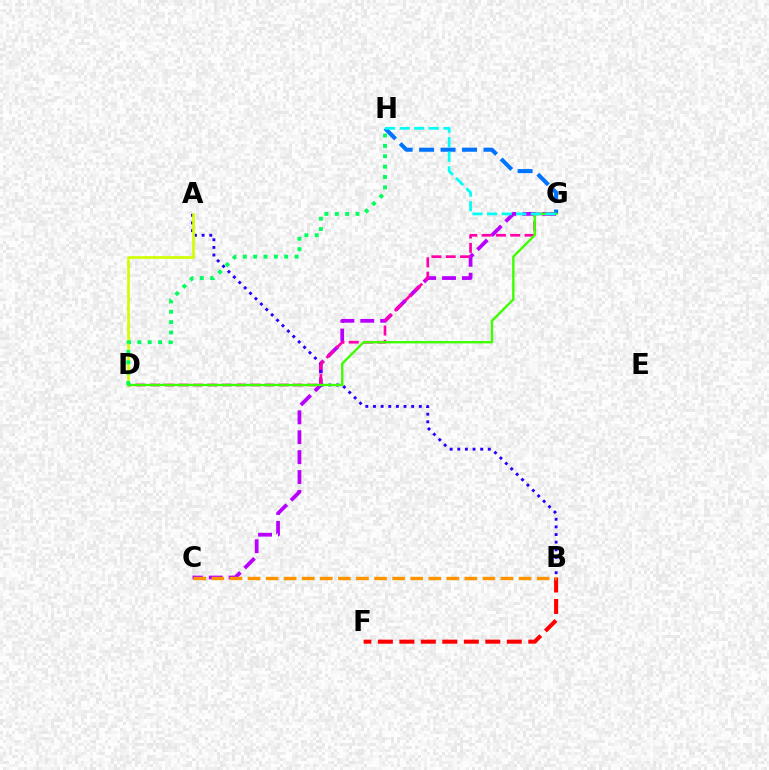{('B', 'F'): [{'color': '#ff0000', 'line_style': 'dashed', 'thickness': 2.92}], ('C', 'G'): [{'color': '#b900ff', 'line_style': 'dashed', 'thickness': 2.7}], ('A', 'B'): [{'color': '#2500ff', 'line_style': 'dotted', 'thickness': 2.08}], ('G', 'H'): [{'color': '#0074ff', 'line_style': 'dashed', 'thickness': 2.92}, {'color': '#00fff6', 'line_style': 'dashed', 'thickness': 1.98}], ('A', 'D'): [{'color': '#d1ff00', 'line_style': 'solid', 'thickness': 1.92}], ('D', 'G'): [{'color': '#ff00ac', 'line_style': 'dashed', 'thickness': 1.94}, {'color': '#3dff00', 'line_style': 'solid', 'thickness': 1.71}], ('B', 'C'): [{'color': '#ff9400', 'line_style': 'dashed', 'thickness': 2.45}], ('D', 'H'): [{'color': '#00ff5c', 'line_style': 'dotted', 'thickness': 2.82}]}